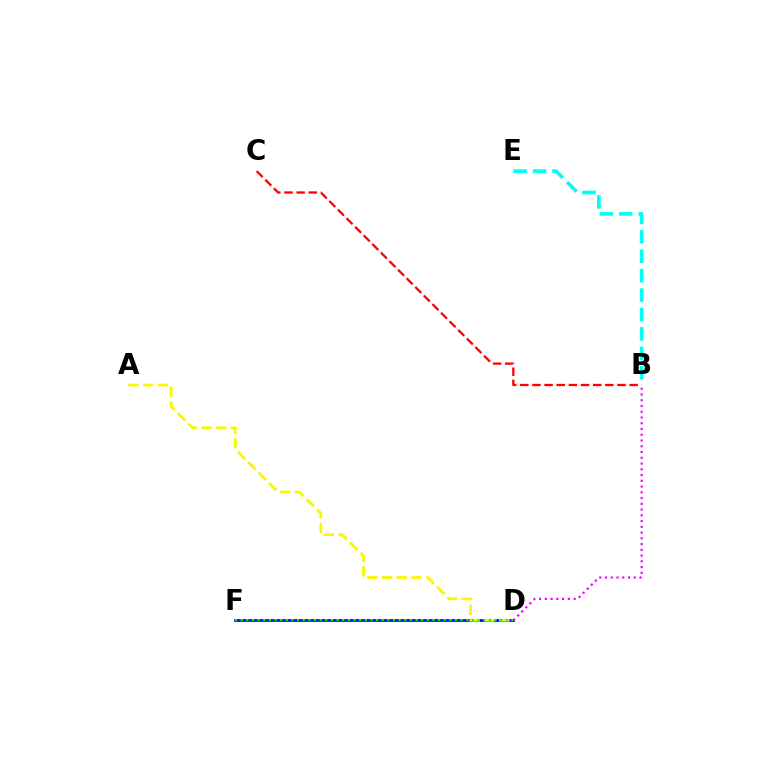{('D', 'F'): [{'color': '#0010ff', 'line_style': 'solid', 'thickness': 2.0}, {'color': '#08ff00', 'line_style': 'dotted', 'thickness': 1.53}], ('B', 'E'): [{'color': '#00fff6', 'line_style': 'dashed', 'thickness': 2.64}], ('B', 'C'): [{'color': '#ff0000', 'line_style': 'dashed', 'thickness': 1.65}], ('A', 'D'): [{'color': '#fcf500', 'line_style': 'dashed', 'thickness': 2.0}], ('B', 'D'): [{'color': '#ee00ff', 'line_style': 'dotted', 'thickness': 1.56}]}